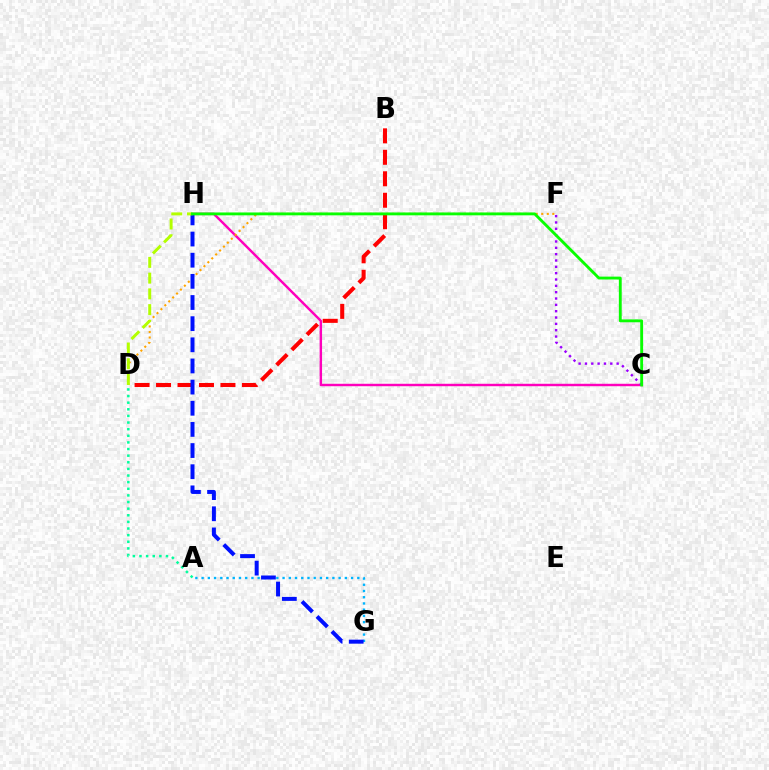{('A', 'G'): [{'color': '#00b5ff', 'line_style': 'dotted', 'thickness': 1.69}], ('C', 'H'): [{'color': '#ff00bd', 'line_style': 'solid', 'thickness': 1.76}, {'color': '#08ff00', 'line_style': 'solid', 'thickness': 2.06}], ('D', 'F'): [{'color': '#ffa500', 'line_style': 'dotted', 'thickness': 1.5}], ('B', 'D'): [{'color': '#ff0000', 'line_style': 'dashed', 'thickness': 2.92}], ('C', 'F'): [{'color': '#9b00ff', 'line_style': 'dotted', 'thickness': 1.72}], ('G', 'H'): [{'color': '#0010ff', 'line_style': 'dashed', 'thickness': 2.87}], ('A', 'D'): [{'color': '#00ff9d', 'line_style': 'dotted', 'thickness': 1.8}], ('D', 'H'): [{'color': '#b3ff00', 'line_style': 'dashed', 'thickness': 2.14}]}